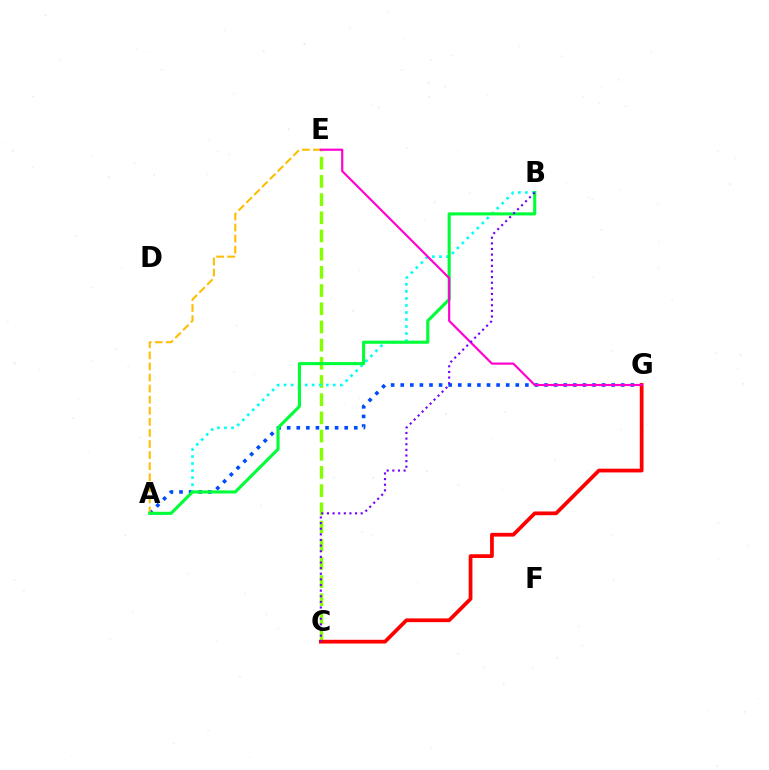{('A', 'G'): [{'color': '#004bff', 'line_style': 'dotted', 'thickness': 2.6}], ('C', 'E'): [{'color': '#84ff00', 'line_style': 'dashed', 'thickness': 2.47}], ('A', 'B'): [{'color': '#00fff6', 'line_style': 'dotted', 'thickness': 1.91}, {'color': '#00ff39', 'line_style': 'solid', 'thickness': 2.23}], ('A', 'E'): [{'color': '#ffbd00', 'line_style': 'dashed', 'thickness': 1.51}], ('C', 'G'): [{'color': '#ff0000', 'line_style': 'solid', 'thickness': 2.7}], ('E', 'G'): [{'color': '#ff00cf', 'line_style': 'solid', 'thickness': 1.56}], ('B', 'C'): [{'color': '#7200ff', 'line_style': 'dotted', 'thickness': 1.53}]}